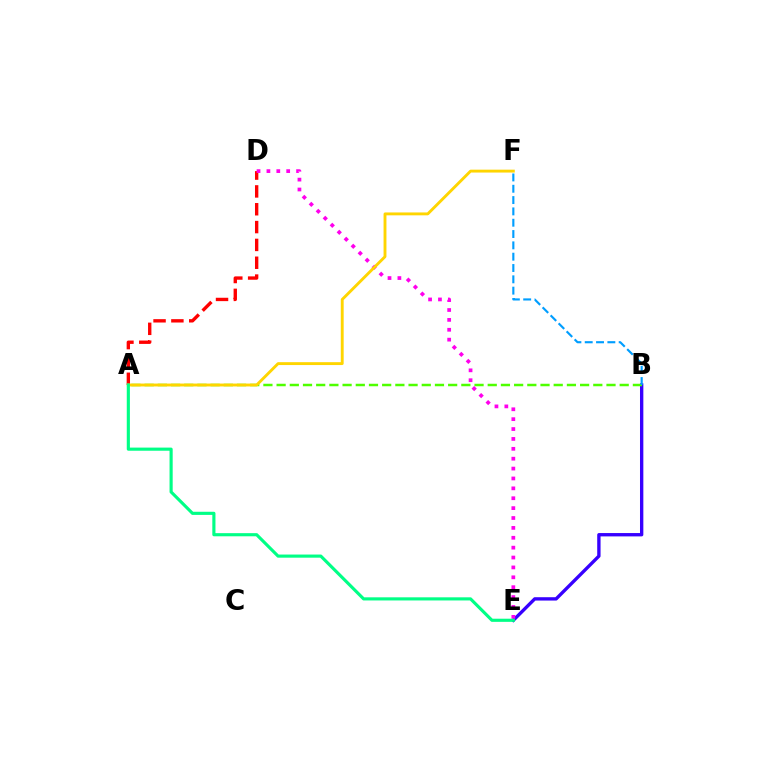{('B', 'E'): [{'color': '#3700ff', 'line_style': 'solid', 'thickness': 2.41}], ('A', 'B'): [{'color': '#4fff00', 'line_style': 'dashed', 'thickness': 1.79}], ('A', 'D'): [{'color': '#ff0000', 'line_style': 'dashed', 'thickness': 2.42}], ('B', 'F'): [{'color': '#009eff', 'line_style': 'dashed', 'thickness': 1.54}], ('D', 'E'): [{'color': '#ff00ed', 'line_style': 'dotted', 'thickness': 2.69}], ('A', 'F'): [{'color': '#ffd500', 'line_style': 'solid', 'thickness': 2.08}], ('A', 'E'): [{'color': '#00ff86', 'line_style': 'solid', 'thickness': 2.26}]}